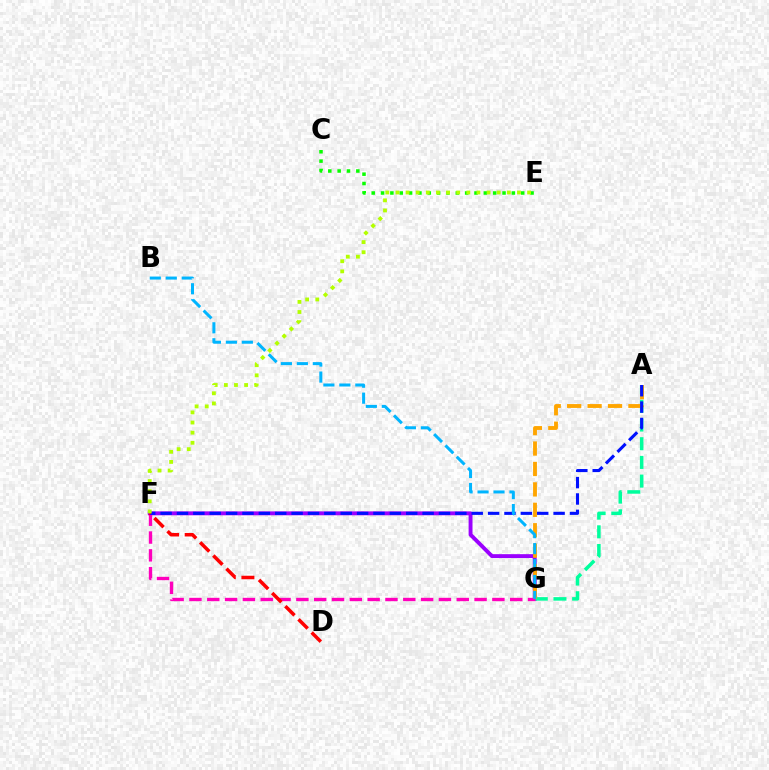{('F', 'G'): [{'color': '#9b00ff', 'line_style': 'solid', 'thickness': 2.81}, {'color': '#ff00bd', 'line_style': 'dashed', 'thickness': 2.42}], ('A', 'G'): [{'color': '#00ff9d', 'line_style': 'dashed', 'thickness': 2.54}, {'color': '#ffa500', 'line_style': 'dashed', 'thickness': 2.77}], ('C', 'E'): [{'color': '#08ff00', 'line_style': 'dotted', 'thickness': 2.54}], ('A', 'F'): [{'color': '#0010ff', 'line_style': 'dashed', 'thickness': 2.22}], ('D', 'F'): [{'color': '#ff0000', 'line_style': 'dashed', 'thickness': 2.53}], ('B', 'G'): [{'color': '#00b5ff', 'line_style': 'dashed', 'thickness': 2.17}], ('E', 'F'): [{'color': '#b3ff00', 'line_style': 'dotted', 'thickness': 2.75}]}